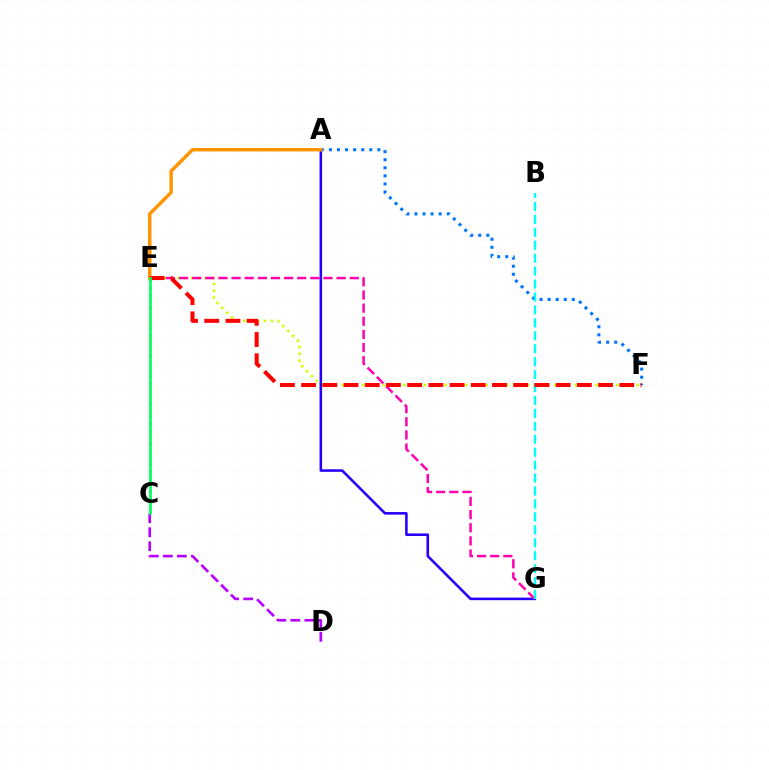{('E', 'F'): [{'color': '#d1ff00', 'line_style': 'dotted', 'thickness': 1.87}, {'color': '#ff0000', 'line_style': 'dashed', 'thickness': 2.88}], ('A', 'G'): [{'color': '#2500ff', 'line_style': 'solid', 'thickness': 1.85}], ('C', 'D'): [{'color': '#b900ff', 'line_style': 'dashed', 'thickness': 1.9}], ('A', 'F'): [{'color': '#0074ff', 'line_style': 'dotted', 'thickness': 2.19}], ('C', 'E'): [{'color': '#3dff00', 'line_style': 'dotted', 'thickness': 1.85}, {'color': '#00ff5c', 'line_style': 'solid', 'thickness': 1.9}], ('E', 'G'): [{'color': '#ff00ac', 'line_style': 'dashed', 'thickness': 1.78}], ('B', 'G'): [{'color': '#00fff6', 'line_style': 'dashed', 'thickness': 1.76}], ('A', 'E'): [{'color': '#ff9400', 'line_style': 'solid', 'thickness': 2.48}]}